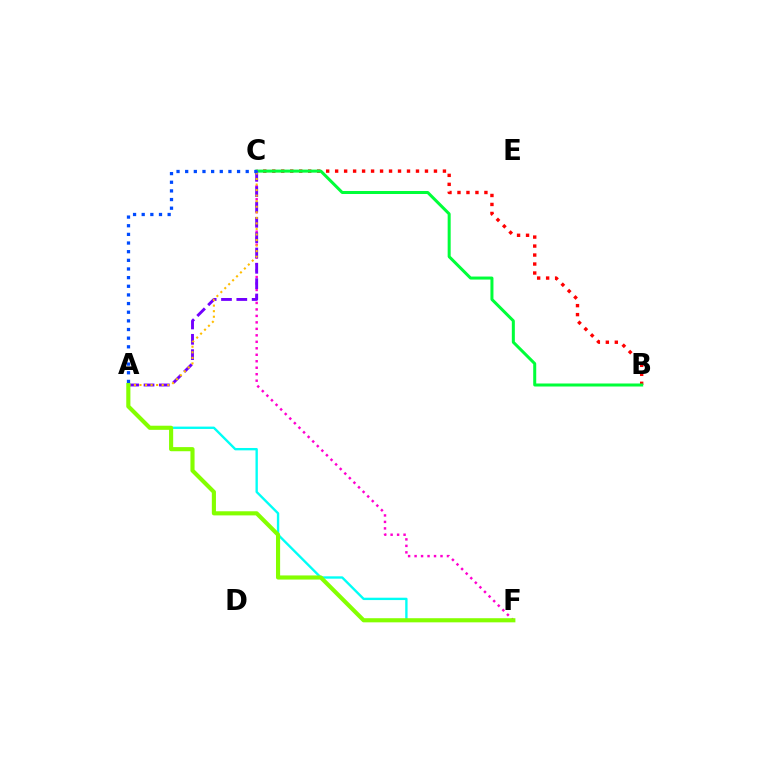{('B', 'C'): [{'color': '#ff0000', 'line_style': 'dotted', 'thickness': 2.44}, {'color': '#00ff39', 'line_style': 'solid', 'thickness': 2.17}], ('A', 'F'): [{'color': '#00fff6', 'line_style': 'solid', 'thickness': 1.7}, {'color': '#84ff00', 'line_style': 'solid', 'thickness': 2.97}], ('C', 'F'): [{'color': '#ff00cf', 'line_style': 'dotted', 'thickness': 1.76}], ('A', 'C'): [{'color': '#7200ff', 'line_style': 'dashed', 'thickness': 2.08}, {'color': '#ffbd00', 'line_style': 'dotted', 'thickness': 1.51}, {'color': '#004bff', 'line_style': 'dotted', 'thickness': 2.35}]}